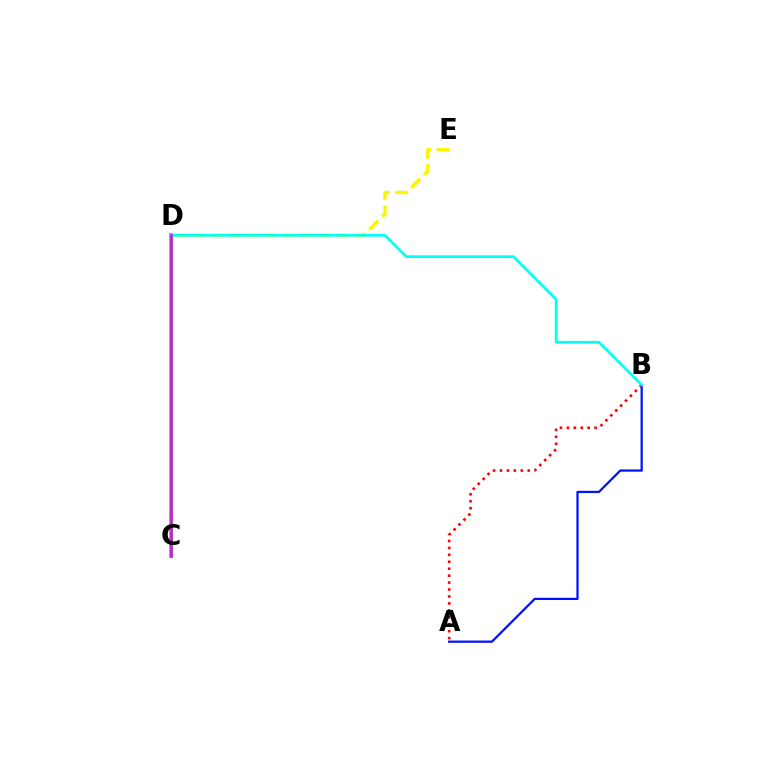{('D', 'E'): [{'color': '#fcf500', 'line_style': 'dashed', 'thickness': 2.43}], ('A', 'B'): [{'color': '#ff0000', 'line_style': 'dotted', 'thickness': 1.89}, {'color': '#0010ff', 'line_style': 'solid', 'thickness': 1.61}], ('C', 'D'): [{'color': '#08ff00', 'line_style': 'solid', 'thickness': 2.73}, {'color': '#ee00ff', 'line_style': 'solid', 'thickness': 1.83}], ('B', 'D'): [{'color': '#00fff6', 'line_style': 'solid', 'thickness': 1.94}]}